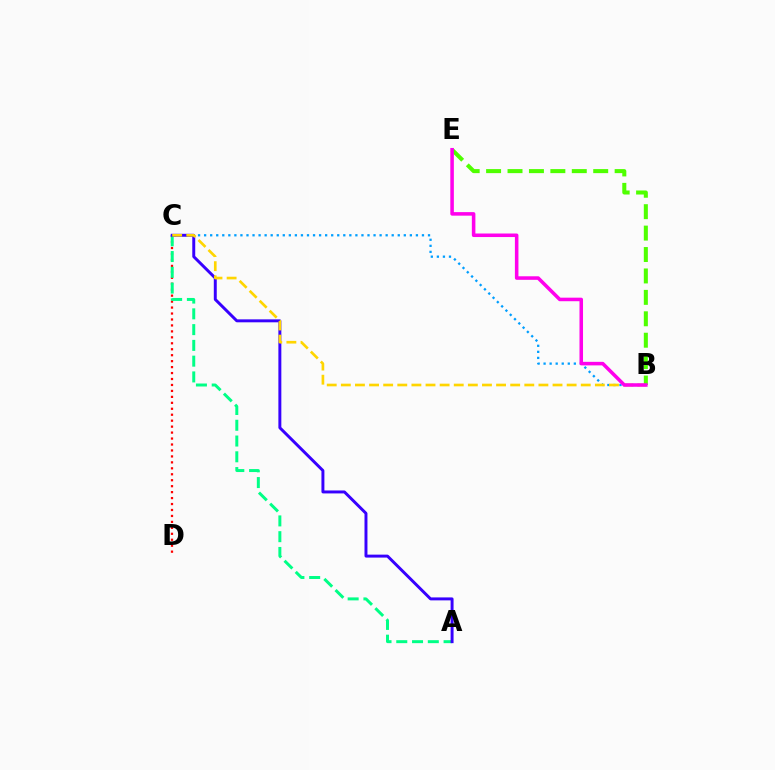{('B', 'C'): [{'color': '#009eff', 'line_style': 'dotted', 'thickness': 1.64}, {'color': '#ffd500', 'line_style': 'dashed', 'thickness': 1.92}], ('C', 'D'): [{'color': '#ff0000', 'line_style': 'dotted', 'thickness': 1.62}], ('A', 'C'): [{'color': '#00ff86', 'line_style': 'dashed', 'thickness': 2.14}, {'color': '#3700ff', 'line_style': 'solid', 'thickness': 2.13}], ('B', 'E'): [{'color': '#4fff00', 'line_style': 'dashed', 'thickness': 2.91}, {'color': '#ff00ed', 'line_style': 'solid', 'thickness': 2.55}]}